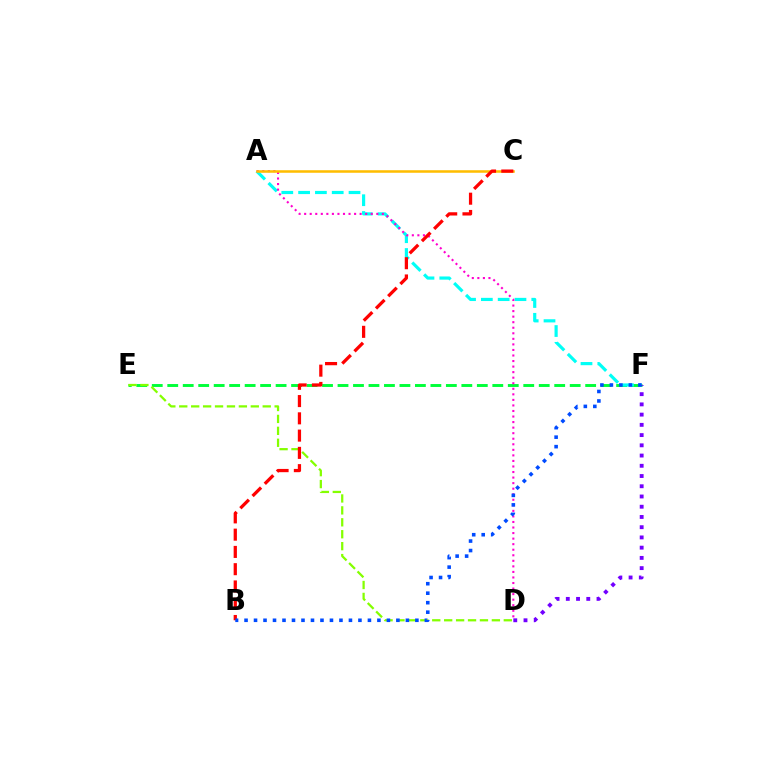{('E', 'F'): [{'color': '#00ff39', 'line_style': 'dashed', 'thickness': 2.1}], ('A', 'F'): [{'color': '#00fff6', 'line_style': 'dashed', 'thickness': 2.28}], ('A', 'D'): [{'color': '#ff00cf', 'line_style': 'dotted', 'thickness': 1.51}], ('D', 'E'): [{'color': '#84ff00', 'line_style': 'dashed', 'thickness': 1.62}], ('D', 'F'): [{'color': '#7200ff', 'line_style': 'dotted', 'thickness': 2.78}], ('A', 'C'): [{'color': '#ffbd00', 'line_style': 'solid', 'thickness': 1.83}], ('B', 'C'): [{'color': '#ff0000', 'line_style': 'dashed', 'thickness': 2.35}], ('B', 'F'): [{'color': '#004bff', 'line_style': 'dotted', 'thickness': 2.58}]}